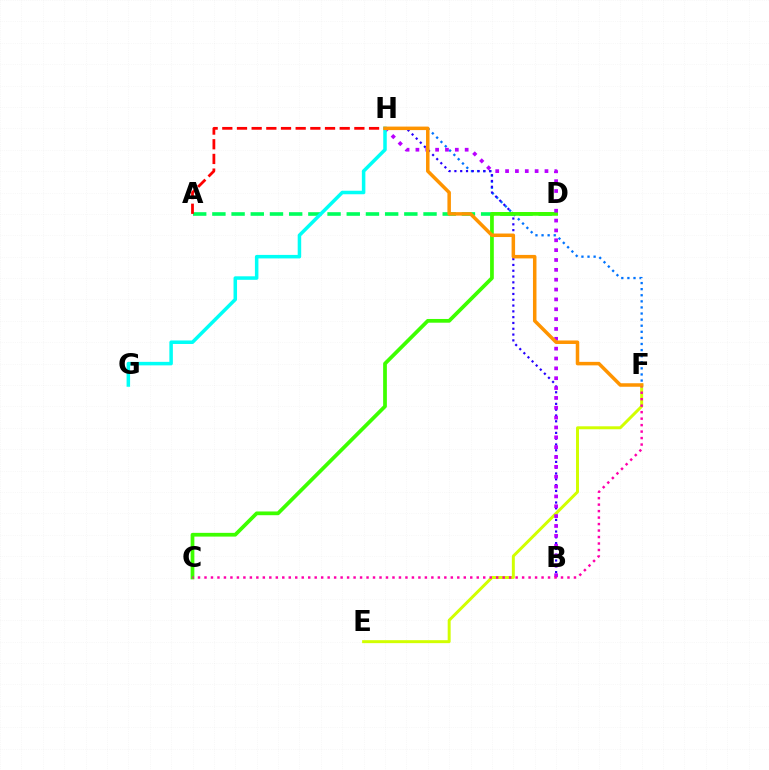{('F', 'H'): [{'color': '#0074ff', 'line_style': 'dotted', 'thickness': 1.66}, {'color': '#ff9400', 'line_style': 'solid', 'thickness': 2.52}], ('A', 'D'): [{'color': '#00ff5c', 'line_style': 'dashed', 'thickness': 2.61}], ('B', 'H'): [{'color': '#2500ff', 'line_style': 'dotted', 'thickness': 1.58}, {'color': '#b900ff', 'line_style': 'dotted', 'thickness': 2.68}], ('E', 'F'): [{'color': '#d1ff00', 'line_style': 'solid', 'thickness': 2.13}], ('C', 'D'): [{'color': '#3dff00', 'line_style': 'solid', 'thickness': 2.69}], ('A', 'H'): [{'color': '#ff0000', 'line_style': 'dashed', 'thickness': 1.99}], ('G', 'H'): [{'color': '#00fff6', 'line_style': 'solid', 'thickness': 2.53}], ('C', 'F'): [{'color': '#ff00ac', 'line_style': 'dotted', 'thickness': 1.76}]}